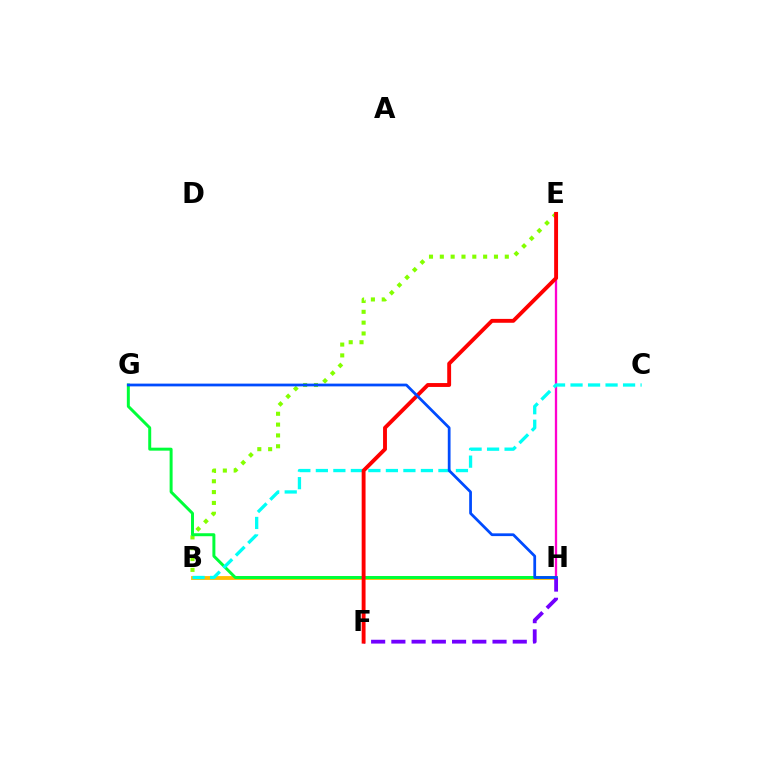{('B', 'H'): [{'color': '#ffbd00', 'line_style': 'solid', 'thickness': 2.75}], ('B', 'E'): [{'color': '#84ff00', 'line_style': 'dotted', 'thickness': 2.94}], ('G', 'H'): [{'color': '#00ff39', 'line_style': 'solid', 'thickness': 2.14}, {'color': '#004bff', 'line_style': 'solid', 'thickness': 1.98}], ('F', 'H'): [{'color': '#7200ff', 'line_style': 'dashed', 'thickness': 2.75}], ('E', 'H'): [{'color': '#ff00cf', 'line_style': 'solid', 'thickness': 1.67}], ('B', 'C'): [{'color': '#00fff6', 'line_style': 'dashed', 'thickness': 2.38}], ('E', 'F'): [{'color': '#ff0000', 'line_style': 'solid', 'thickness': 2.79}]}